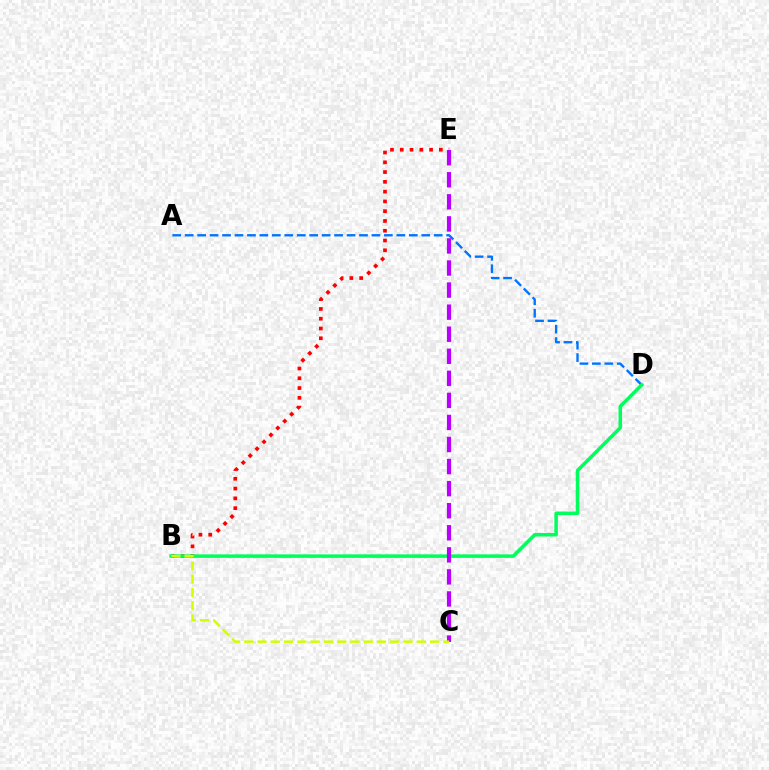{('B', 'E'): [{'color': '#ff0000', 'line_style': 'dotted', 'thickness': 2.66}], ('A', 'D'): [{'color': '#0074ff', 'line_style': 'dashed', 'thickness': 1.69}], ('B', 'D'): [{'color': '#00ff5c', 'line_style': 'solid', 'thickness': 2.54}], ('C', 'E'): [{'color': '#b900ff', 'line_style': 'dashed', 'thickness': 3.0}], ('B', 'C'): [{'color': '#d1ff00', 'line_style': 'dashed', 'thickness': 1.8}]}